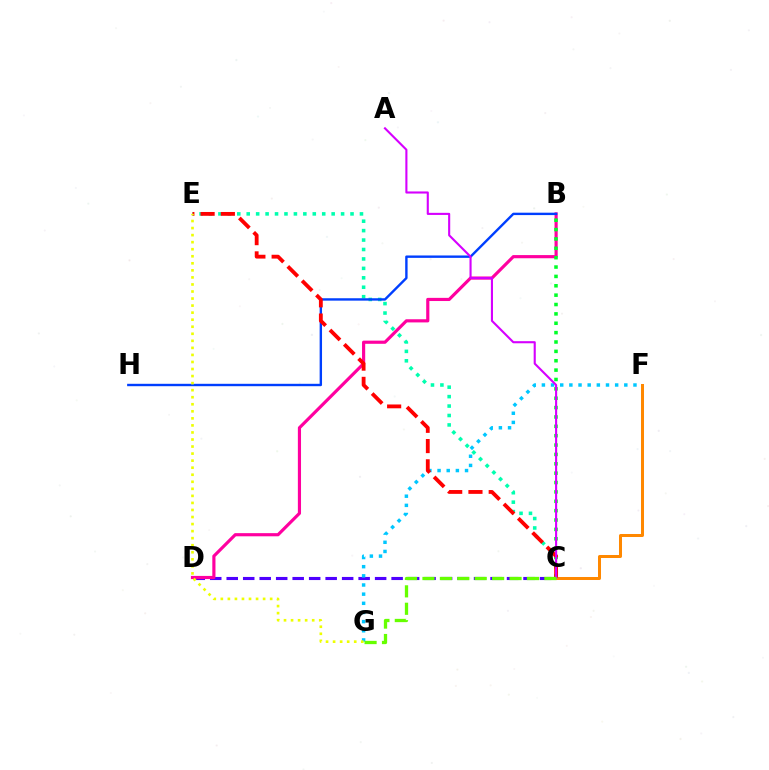{('C', 'D'): [{'color': '#4f00ff', 'line_style': 'dashed', 'thickness': 2.24}], ('B', 'D'): [{'color': '#ff00a0', 'line_style': 'solid', 'thickness': 2.28}], ('C', 'E'): [{'color': '#00ffaf', 'line_style': 'dotted', 'thickness': 2.56}, {'color': '#ff0000', 'line_style': 'dashed', 'thickness': 2.75}], ('F', 'G'): [{'color': '#00c7ff', 'line_style': 'dotted', 'thickness': 2.49}], ('B', 'H'): [{'color': '#003fff', 'line_style': 'solid', 'thickness': 1.72}], ('C', 'F'): [{'color': '#ff8800', 'line_style': 'solid', 'thickness': 2.17}], ('B', 'C'): [{'color': '#00ff27', 'line_style': 'dotted', 'thickness': 2.55}], ('E', 'G'): [{'color': '#eeff00', 'line_style': 'dotted', 'thickness': 1.91}], ('A', 'C'): [{'color': '#d600ff', 'line_style': 'solid', 'thickness': 1.52}], ('C', 'G'): [{'color': '#66ff00', 'line_style': 'dashed', 'thickness': 2.37}]}